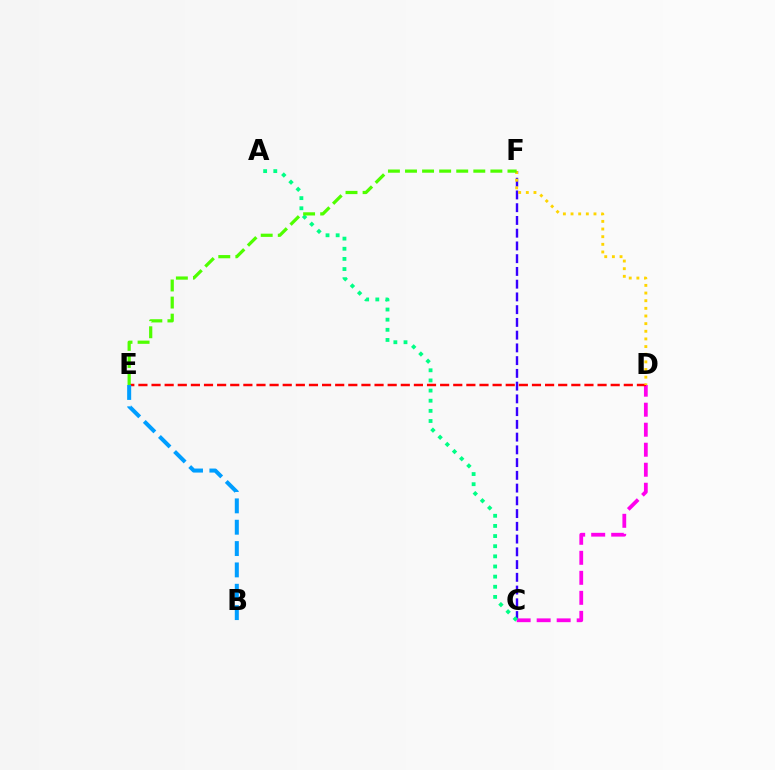{('C', 'F'): [{'color': '#3700ff', 'line_style': 'dashed', 'thickness': 1.73}], ('C', 'D'): [{'color': '#ff00ed', 'line_style': 'dashed', 'thickness': 2.72}], ('D', 'E'): [{'color': '#ff0000', 'line_style': 'dashed', 'thickness': 1.78}], ('A', 'C'): [{'color': '#00ff86', 'line_style': 'dotted', 'thickness': 2.75}], ('D', 'F'): [{'color': '#ffd500', 'line_style': 'dotted', 'thickness': 2.08}], ('E', 'F'): [{'color': '#4fff00', 'line_style': 'dashed', 'thickness': 2.32}], ('B', 'E'): [{'color': '#009eff', 'line_style': 'dashed', 'thickness': 2.9}]}